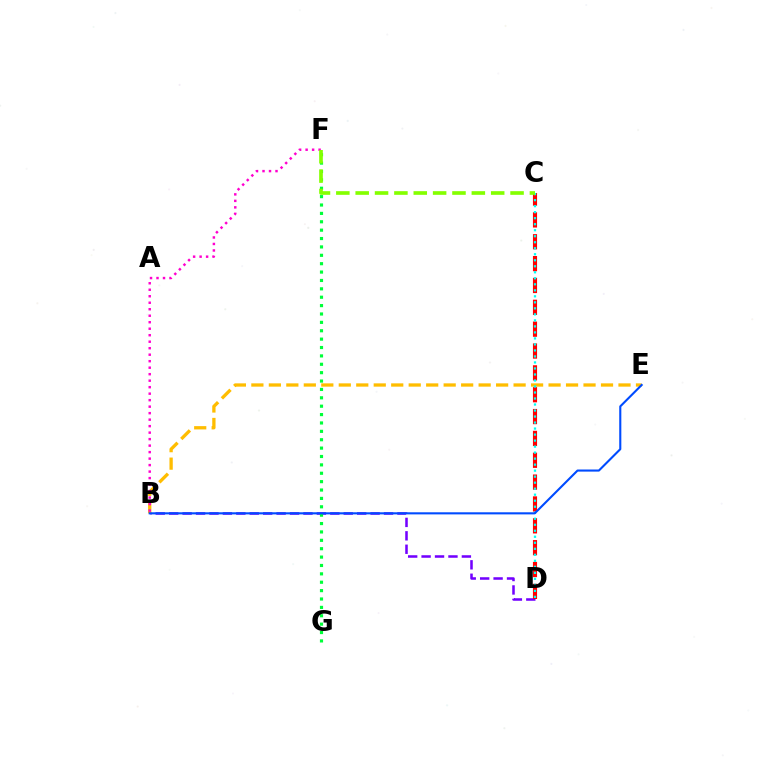{('B', 'D'): [{'color': '#7200ff', 'line_style': 'dashed', 'thickness': 1.82}], ('B', 'E'): [{'color': '#ffbd00', 'line_style': 'dashed', 'thickness': 2.37}, {'color': '#004bff', 'line_style': 'solid', 'thickness': 1.51}], ('B', 'F'): [{'color': '#ff00cf', 'line_style': 'dotted', 'thickness': 1.76}], ('C', 'D'): [{'color': '#ff0000', 'line_style': 'dashed', 'thickness': 2.97}, {'color': '#00fff6', 'line_style': 'dotted', 'thickness': 1.63}], ('F', 'G'): [{'color': '#00ff39', 'line_style': 'dotted', 'thickness': 2.28}], ('C', 'F'): [{'color': '#84ff00', 'line_style': 'dashed', 'thickness': 2.63}]}